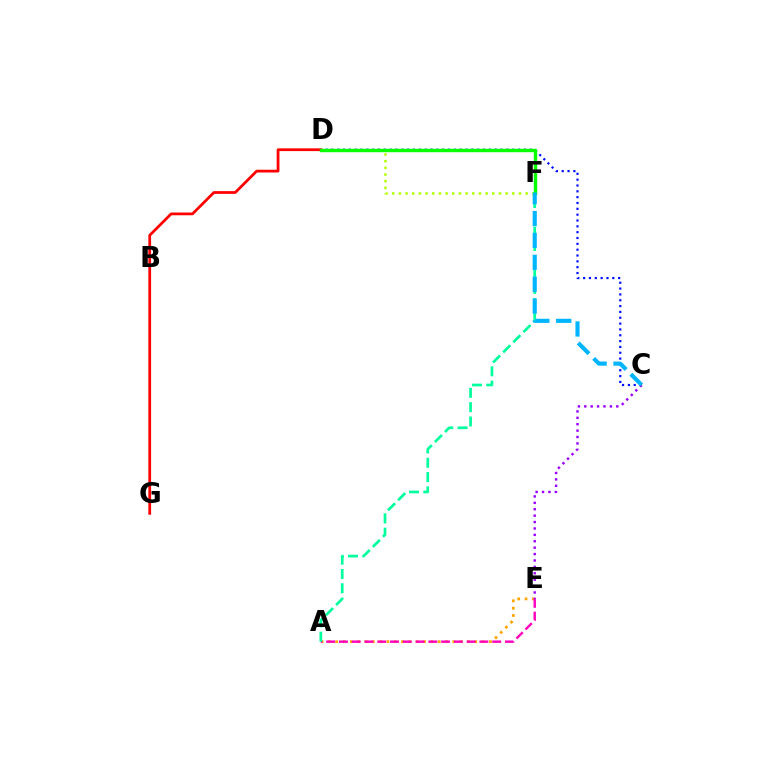{('A', 'E'): [{'color': '#ffa500', 'line_style': 'dotted', 'thickness': 1.99}, {'color': '#ff00bd', 'line_style': 'dashed', 'thickness': 1.73}], ('C', 'D'): [{'color': '#0010ff', 'line_style': 'dotted', 'thickness': 1.59}], ('D', 'F'): [{'color': '#b3ff00', 'line_style': 'dotted', 'thickness': 1.81}, {'color': '#08ff00', 'line_style': 'solid', 'thickness': 2.46}], ('C', 'E'): [{'color': '#9b00ff', 'line_style': 'dotted', 'thickness': 1.74}], ('D', 'G'): [{'color': '#ff0000', 'line_style': 'solid', 'thickness': 1.98}], ('A', 'F'): [{'color': '#00ff9d', 'line_style': 'dashed', 'thickness': 1.94}], ('C', 'F'): [{'color': '#00b5ff', 'line_style': 'dashed', 'thickness': 2.97}]}